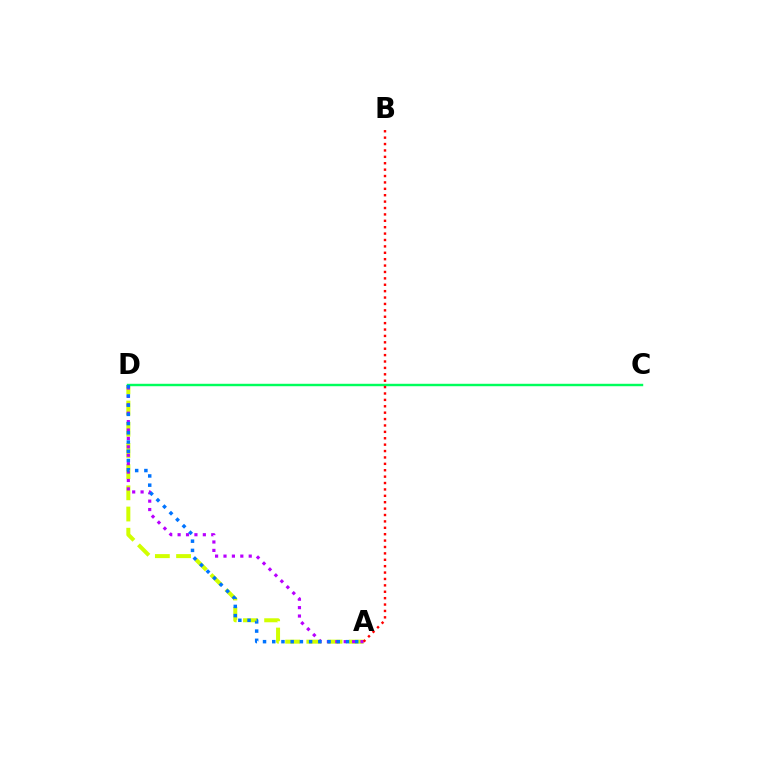{('A', 'D'): [{'color': '#d1ff00', 'line_style': 'dashed', 'thickness': 2.88}, {'color': '#b900ff', 'line_style': 'dotted', 'thickness': 2.28}, {'color': '#0074ff', 'line_style': 'dotted', 'thickness': 2.5}], ('C', 'D'): [{'color': '#00ff5c', 'line_style': 'solid', 'thickness': 1.75}], ('A', 'B'): [{'color': '#ff0000', 'line_style': 'dotted', 'thickness': 1.74}]}